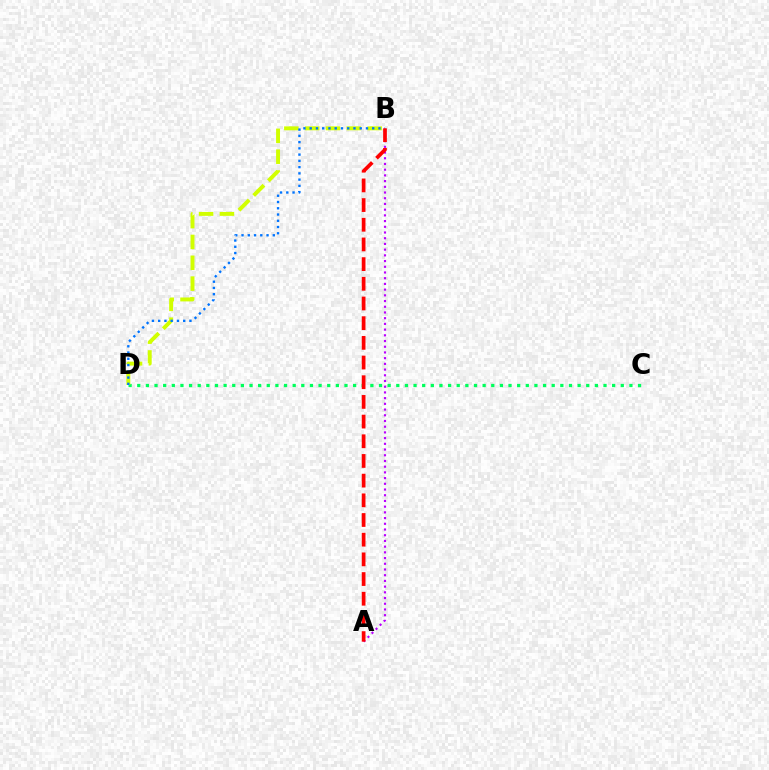{('C', 'D'): [{'color': '#00ff5c', 'line_style': 'dotted', 'thickness': 2.35}], ('B', 'D'): [{'color': '#d1ff00', 'line_style': 'dashed', 'thickness': 2.83}, {'color': '#0074ff', 'line_style': 'dotted', 'thickness': 1.7}], ('A', 'B'): [{'color': '#b900ff', 'line_style': 'dotted', 'thickness': 1.55}, {'color': '#ff0000', 'line_style': 'dashed', 'thickness': 2.67}]}